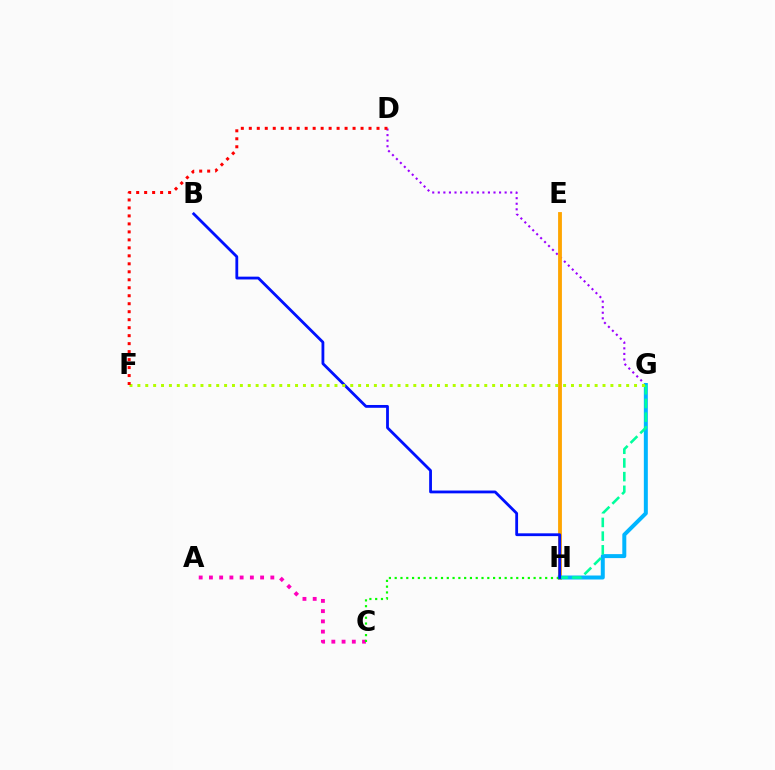{('D', 'G'): [{'color': '#9b00ff', 'line_style': 'dotted', 'thickness': 1.51}], ('A', 'C'): [{'color': '#ff00bd', 'line_style': 'dotted', 'thickness': 2.78}], ('E', 'H'): [{'color': '#ffa500', 'line_style': 'solid', 'thickness': 2.75}], ('G', 'H'): [{'color': '#00b5ff', 'line_style': 'solid', 'thickness': 2.87}, {'color': '#00ff9d', 'line_style': 'dashed', 'thickness': 1.86}], ('C', 'H'): [{'color': '#08ff00', 'line_style': 'dotted', 'thickness': 1.57}], ('B', 'H'): [{'color': '#0010ff', 'line_style': 'solid', 'thickness': 2.02}], ('F', 'G'): [{'color': '#b3ff00', 'line_style': 'dotted', 'thickness': 2.14}], ('D', 'F'): [{'color': '#ff0000', 'line_style': 'dotted', 'thickness': 2.17}]}